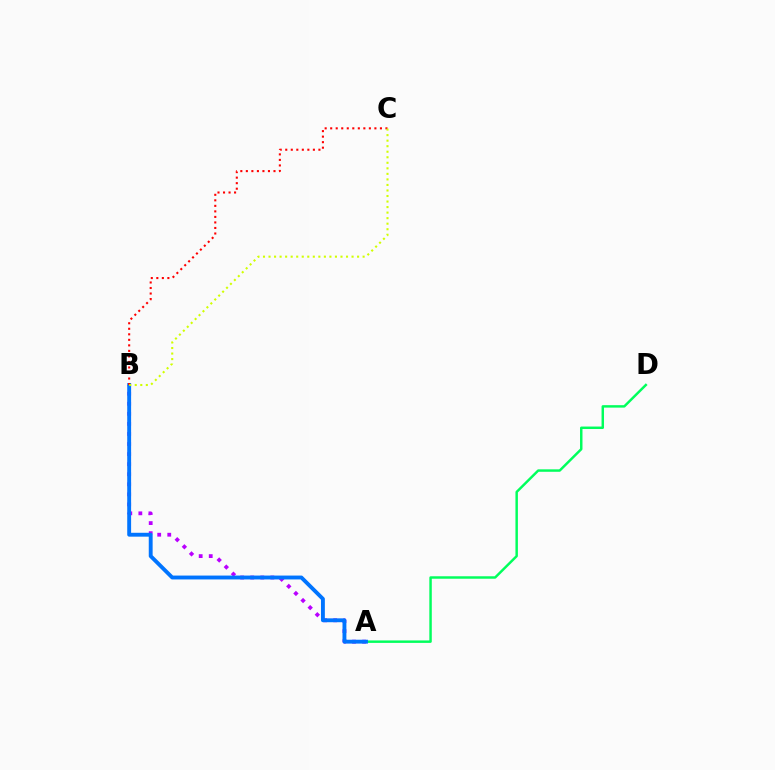{('A', 'B'): [{'color': '#b900ff', 'line_style': 'dotted', 'thickness': 2.73}, {'color': '#0074ff', 'line_style': 'solid', 'thickness': 2.79}], ('A', 'D'): [{'color': '#00ff5c', 'line_style': 'solid', 'thickness': 1.77}], ('B', 'C'): [{'color': '#ff0000', 'line_style': 'dotted', 'thickness': 1.5}, {'color': '#d1ff00', 'line_style': 'dotted', 'thickness': 1.5}]}